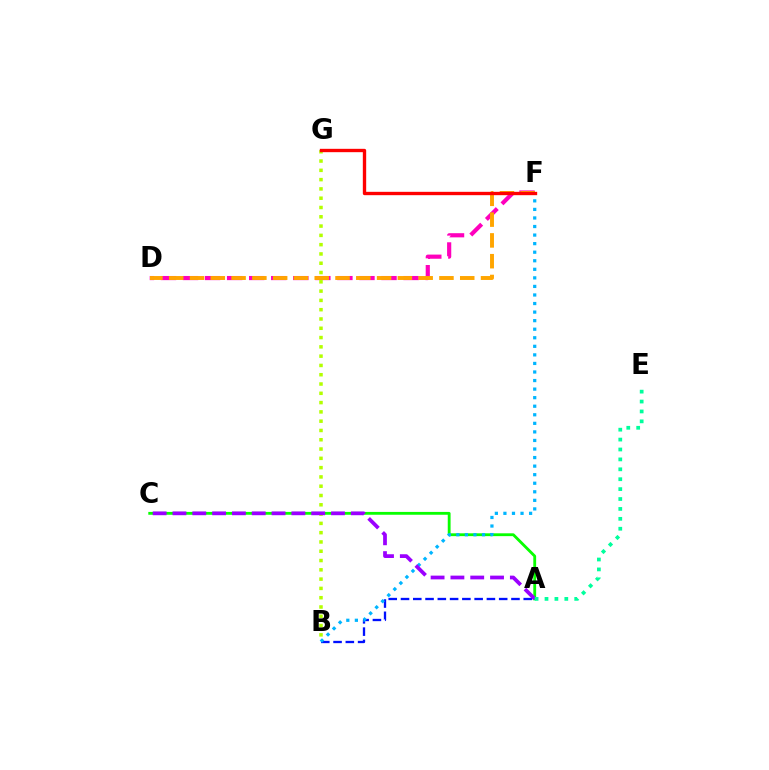{('A', 'C'): [{'color': '#08ff00', 'line_style': 'solid', 'thickness': 2.04}, {'color': '#9b00ff', 'line_style': 'dashed', 'thickness': 2.69}], ('D', 'F'): [{'color': '#ff00bd', 'line_style': 'dashed', 'thickness': 3.0}, {'color': '#ffa500', 'line_style': 'dashed', 'thickness': 2.82}], ('B', 'G'): [{'color': '#b3ff00', 'line_style': 'dotted', 'thickness': 2.52}], ('A', 'B'): [{'color': '#0010ff', 'line_style': 'dashed', 'thickness': 1.67}], ('B', 'F'): [{'color': '#00b5ff', 'line_style': 'dotted', 'thickness': 2.32}], ('F', 'G'): [{'color': '#ff0000', 'line_style': 'solid', 'thickness': 2.41}], ('A', 'E'): [{'color': '#00ff9d', 'line_style': 'dotted', 'thickness': 2.69}]}